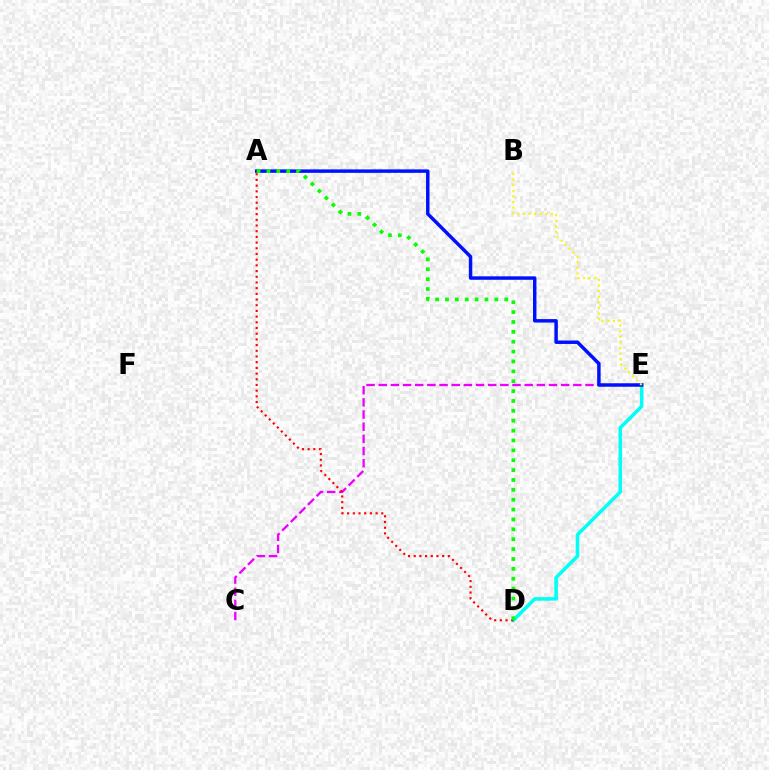{('D', 'E'): [{'color': '#00fff6', 'line_style': 'solid', 'thickness': 2.56}], ('C', 'E'): [{'color': '#ee00ff', 'line_style': 'dashed', 'thickness': 1.65}], ('A', 'E'): [{'color': '#0010ff', 'line_style': 'solid', 'thickness': 2.49}], ('B', 'E'): [{'color': '#fcf500', 'line_style': 'dotted', 'thickness': 1.52}], ('A', 'D'): [{'color': '#ff0000', 'line_style': 'dotted', 'thickness': 1.55}, {'color': '#08ff00', 'line_style': 'dotted', 'thickness': 2.68}]}